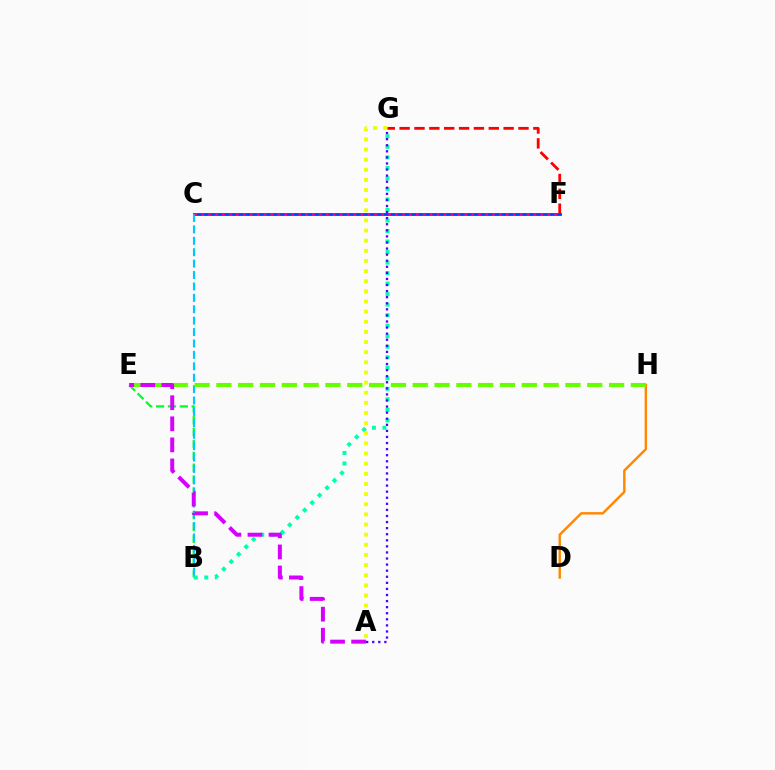{('B', 'E'): [{'color': '#00ff27', 'line_style': 'dashed', 'thickness': 1.61}], ('C', 'F'): [{'color': '#003fff', 'line_style': 'solid', 'thickness': 2.03}, {'color': '#ff00a0', 'line_style': 'dotted', 'thickness': 1.88}], ('D', 'H'): [{'color': '#ff8800', 'line_style': 'solid', 'thickness': 1.75}], ('F', 'G'): [{'color': '#ff0000', 'line_style': 'dashed', 'thickness': 2.02}], ('B', 'C'): [{'color': '#00c7ff', 'line_style': 'dashed', 'thickness': 1.55}], ('E', 'H'): [{'color': '#66ff00', 'line_style': 'dashed', 'thickness': 2.96}], ('B', 'G'): [{'color': '#00ffaf', 'line_style': 'dotted', 'thickness': 2.86}], ('A', 'G'): [{'color': '#4f00ff', 'line_style': 'dotted', 'thickness': 1.65}, {'color': '#eeff00', 'line_style': 'dotted', 'thickness': 2.75}], ('A', 'E'): [{'color': '#d600ff', 'line_style': 'dashed', 'thickness': 2.86}]}